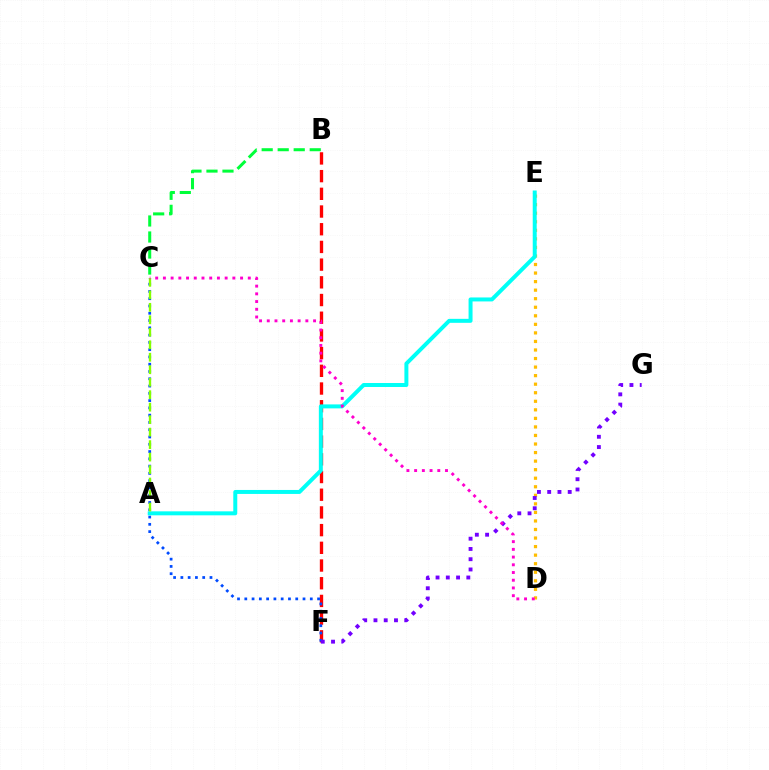{('D', 'E'): [{'color': '#ffbd00', 'line_style': 'dotted', 'thickness': 2.32}], ('B', 'F'): [{'color': '#ff0000', 'line_style': 'dashed', 'thickness': 2.4}], ('C', 'F'): [{'color': '#004bff', 'line_style': 'dotted', 'thickness': 1.98}], ('B', 'C'): [{'color': '#00ff39', 'line_style': 'dashed', 'thickness': 2.18}], ('A', 'E'): [{'color': '#00fff6', 'line_style': 'solid', 'thickness': 2.86}], ('F', 'G'): [{'color': '#7200ff', 'line_style': 'dotted', 'thickness': 2.79}], ('A', 'C'): [{'color': '#84ff00', 'line_style': 'dashed', 'thickness': 1.7}], ('C', 'D'): [{'color': '#ff00cf', 'line_style': 'dotted', 'thickness': 2.1}]}